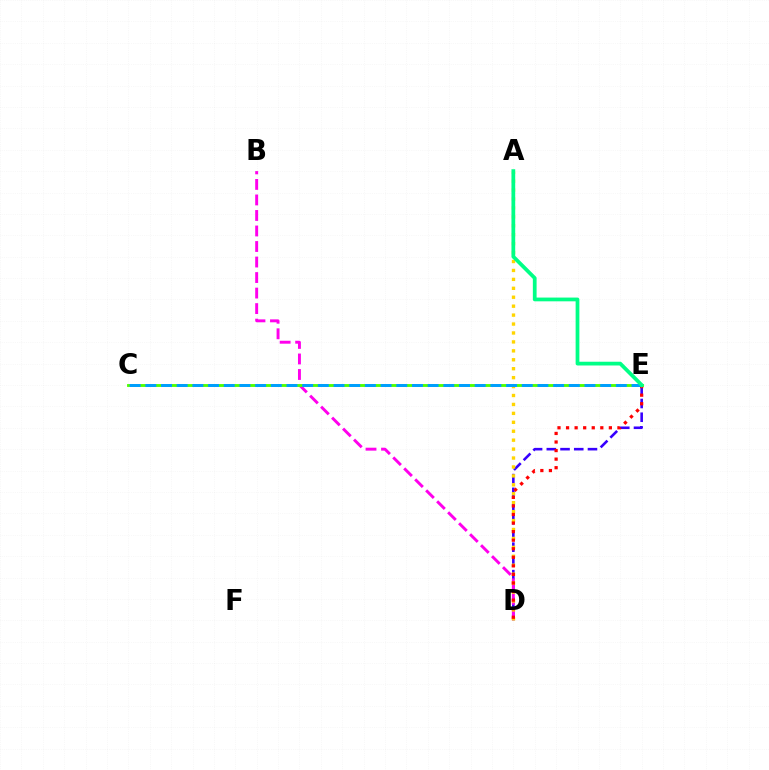{('D', 'E'): [{'color': '#3700ff', 'line_style': 'dashed', 'thickness': 1.86}, {'color': '#ff0000', 'line_style': 'dotted', 'thickness': 2.33}], ('B', 'D'): [{'color': '#ff00ed', 'line_style': 'dashed', 'thickness': 2.11}], ('A', 'D'): [{'color': '#ffd500', 'line_style': 'dotted', 'thickness': 2.43}], ('C', 'E'): [{'color': '#4fff00', 'line_style': 'solid', 'thickness': 2.06}, {'color': '#009eff', 'line_style': 'dashed', 'thickness': 2.13}], ('A', 'E'): [{'color': '#00ff86', 'line_style': 'solid', 'thickness': 2.7}]}